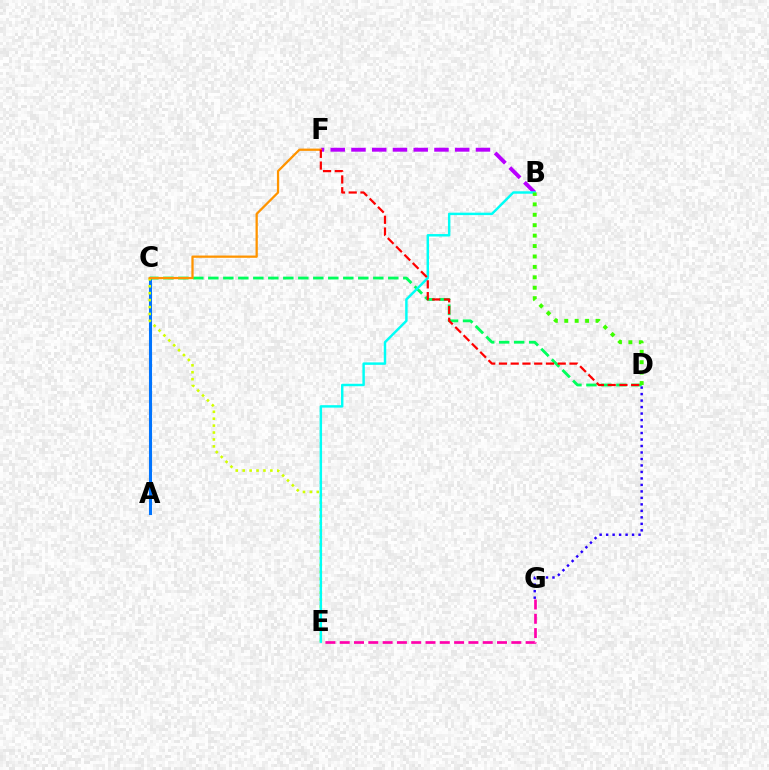{('B', 'F'): [{'color': '#b900ff', 'line_style': 'dashed', 'thickness': 2.82}], ('A', 'C'): [{'color': '#0074ff', 'line_style': 'solid', 'thickness': 2.22}], ('C', 'D'): [{'color': '#00ff5c', 'line_style': 'dashed', 'thickness': 2.04}], ('C', 'E'): [{'color': '#d1ff00', 'line_style': 'dotted', 'thickness': 1.88}], ('B', 'E'): [{'color': '#00fff6', 'line_style': 'solid', 'thickness': 1.76}], ('E', 'G'): [{'color': '#ff00ac', 'line_style': 'dashed', 'thickness': 1.94}], ('C', 'F'): [{'color': '#ff9400', 'line_style': 'solid', 'thickness': 1.63}], ('D', 'G'): [{'color': '#2500ff', 'line_style': 'dotted', 'thickness': 1.76}], ('D', 'F'): [{'color': '#ff0000', 'line_style': 'dashed', 'thickness': 1.6}], ('B', 'D'): [{'color': '#3dff00', 'line_style': 'dotted', 'thickness': 2.83}]}